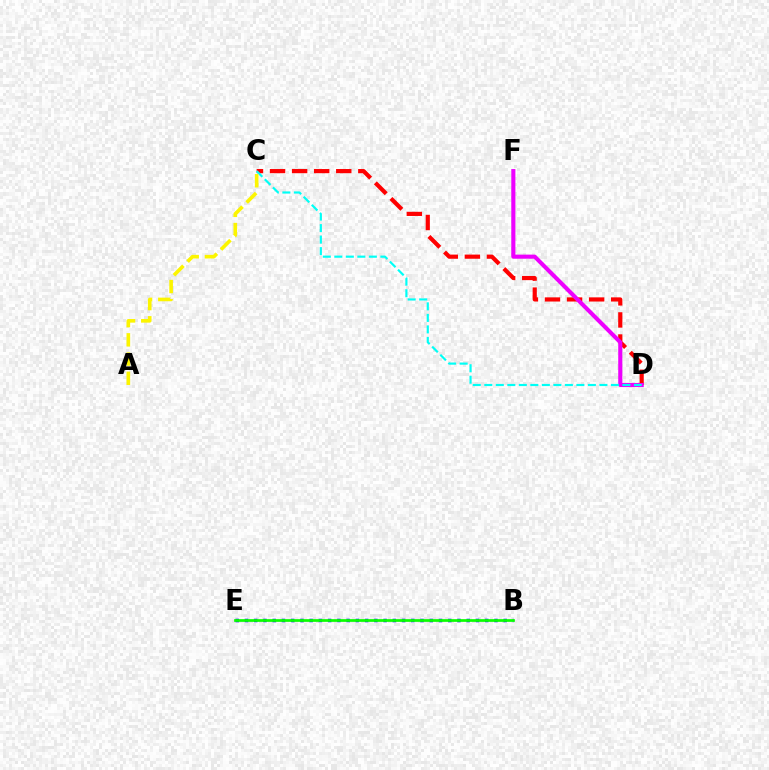{('B', 'E'): [{'color': '#0010ff', 'line_style': 'dotted', 'thickness': 2.51}, {'color': '#08ff00', 'line_style': 'solid', 'thickness': 1.95}], ('C', 'D'): [{'color': '#ff0000', 'line_style': 'dashed', 'thickness': 3.0}, {'color': '#00fff6', 'line_style': 'dashed', 'thickness': 1.56}], ('D', 'F'): [{'color': '#ee00ff', 'line_style': 'solid', 'thickness': 2.95}], ('A', 'C'): [{'color': '#fcf500', 'line_style': 'dashed', 'thickness': 2.61}]}